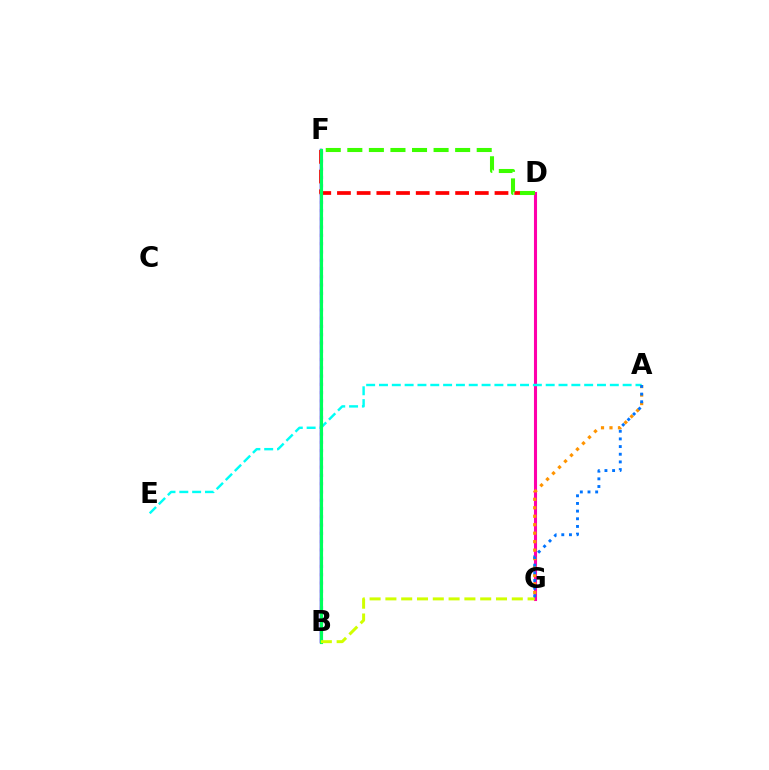{('B', 'F'): [{'color': '#2500ff', 'line_style': 'solid', 'thickness': 1.78}, {'color': '#b900ff', 'line_style': 'dotted', 'thickness': 2.25}, {'color': '#00ff5c', 'line_style': 'solid', 'thickness': 2.25}], ('D', 'G'): [{'color': '#ff00ac', 'line_style': 'solid', 'thickness': 2.22}], ('A', 'E'): [{'color': '#00fff6', 'line_style': 'dashed', 'thickness': 1.74}], ('D', 'F'): [{'color': '#ff0000', 'line_style': 'dashed', 'thickness': 2.68}, {'color': '#3dff00', 'line_style': 'dashed', 'thickness': 2.93}], ('B', 'G'): [{'color': '#d1ff00', 'line_style': 'dashed', 'thickness': 2.15}], ('A', 'G'): [{'color': '#ff9400', 'line_style': 'dotted', 'thickness': 2.3}, {'color': '#0074ff', 'line_style': 'dotted', 'thickness': 2.08}]}